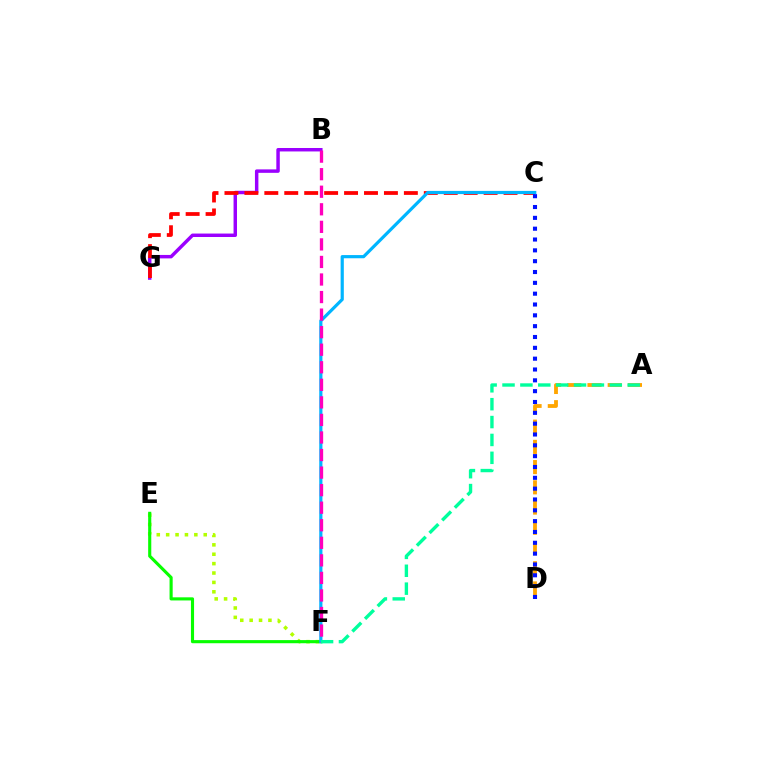{('E', 'F'): [{'color': '#b3ff00', 'line_style': 'dotted', 'thickness': 2.55}, {'color': '#08ff00', 'line_style': 'solid', 'thickness': 2.25}], ('A', 'D'): [{'color': '#ffa500', 'line_style': 'dashed', 'thickness': 2.75}], ('B', 'G'): [{'color': '#9b00ff', 'line_style': 'solid', 'thickness': 2.49}], ('C', 'G'): [{'color': '#ff0000', 'line_style': 'dashed', 'thickness': 2.71}], ('C', 'F'): [{'color': '#00b5ff', 'line_style': 'solid', 'thickness': 2.29}], ('C', 'D'): [{'color': '#0010ff', 'line_style': 'dotted', 'thickness': 2.94}], ('B', 'F'): [{'color': '#ff00bd', 'line_style': 'dashed', 'thickness': 2.38}], ('A', 'F'): [{'color': '#00ff9d', 'line_style': 'dashed', 'thickness': 2.43}]}